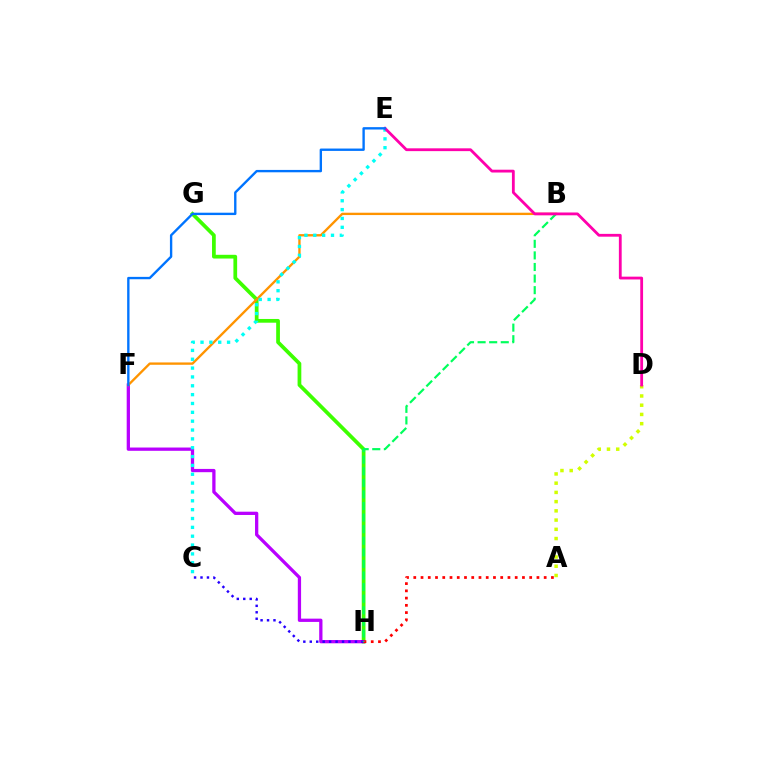{('G', 'H'): [{'color': '#3dff00', 'line_style': 'solid', 'thickness': 2.69}], ('F', 'H'): [{'color': '#b900ff', 'line_style': 'solid', 'thickness': 2.36}], ('C', 'H'): [{'color': '#2500ff', 'line_style': 'dotted', 'thickness': 1.75}], ('A', 'D'): [{'color': '#d1ff00', 'line_style': 'dotted', 'thickness': 2.51}], ('B', 'F'): [{'color': '#ff9400', 'line_style': 'solid', 'thickness': 1.69}], ('C', 'E'): [{'color': '#00fff6', 'line_style': 'dotted', 'thickness': 2.4}], ('A', 'H'): [{'color': '#ff0000', 'line_style': 'dotted', 'thickness': 1.97}], ('B', 'H'): [{'color': '#00ff5c', 'line_style': 'dashed', 'thickness': 1.57}], ('D', 'E'): [{'color': '#ff00ac', 'line_style': 'solid', 'thickness': 2.02}], ('E', 'F'): [{'color': '#0074ff', 'line_style': 'solid', 'thickness': 1.7}]}